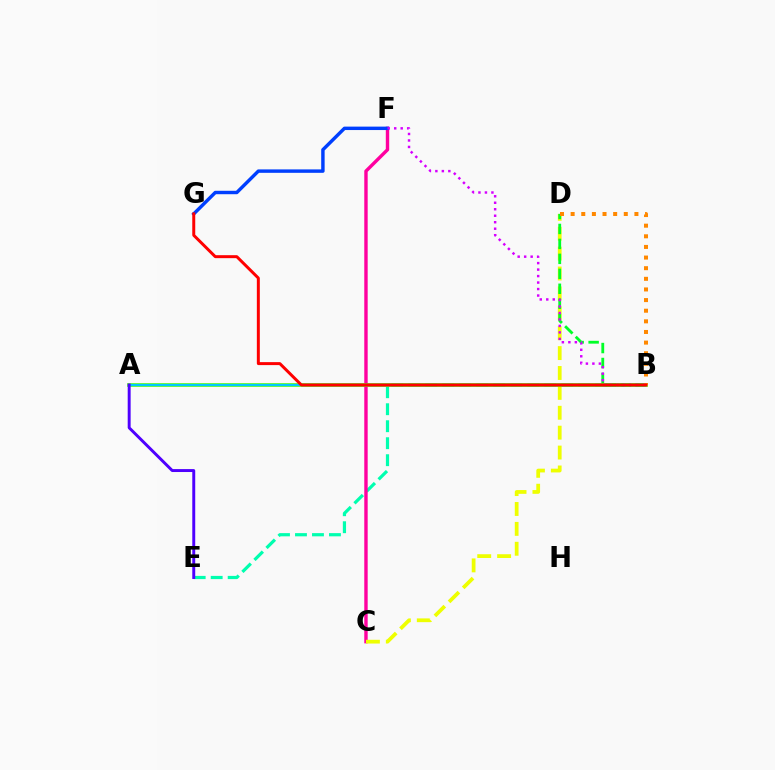{('B', 'E'): [{'color': '#00ffaf', 'line_style': 'dashed', 'thickness': 2.31}], ('C', 'F'): [{'color': '#ff00a0', 'line_style': 'solid', 'thickness': 2.45}], ('C', 'D'): [{'color': '#eeff00', 'line_style': 'dashed', 'thickness': 2.7}], ('A', 'B'): [{'color': '#66ff00', 'line_style': 'solid', 'thickness': 2.66}, {'color': '#00c7ff', 'line_style': 'solid', 'thickness': 1.65}], ('A', 'E'): [{'color': '#4f00ff', 'line_style': 'solid', 'thickness': 2.12}], ('B', 'D'): [{'color': '#00ff27', 'line_style': 'dashed', 'thickness': 2.03}, {'color': '#ff8800', 'line_style': 'dotted', 'thickness': 2.89}], ('F', 'G'): [{'color': '#003fff', 'line_style': 'solid', 'thickness': 2.47}], ('B', 'F'): [{'color': '#d600ff', 'line_style': 'dotted', 'thickness': 1.76}], ('B', 'G'): [{'color': '#ff0000', 'line_style': 'solid', 'thickness': 2.14}]}